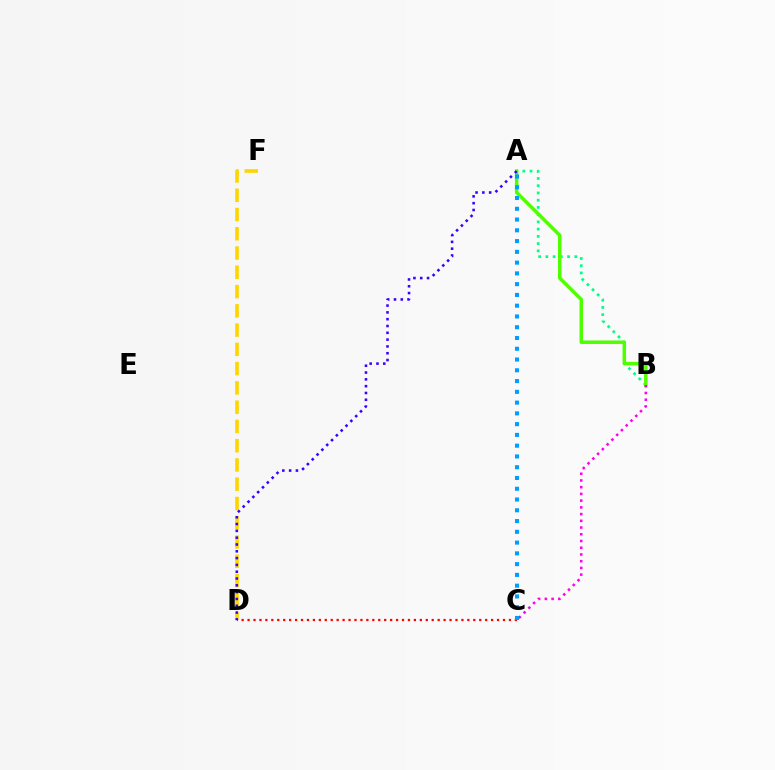{('D', 'F'): [{'color': '#ffd500', 'line_style': 'dashed', 'thickness': 2.62}], ('C', 'D'): [{'color': '#ff0000', 'line_style': 'dotted', 'thickness': 1.61}], ('A', 'B'): [{'color': '#00ff86', 'line_style': 'dotted', 'thickness': 1.97}, {'color': '#4fff00', 'line_style': 'solid', 'thickness': 2.51}], ('B', 'C'): [{'color': '#ff00ed', 'line_style': 'dotted', 'thickness': 1.83}], ('A', 'C'): [{'color': '#009eff', 'line_style': 'dotted', 'thickness': 2.93}], ('A', 'D'): [{'color': '#3700ff', 'line_style': 'dotted', 'thickness': 1.85}]}